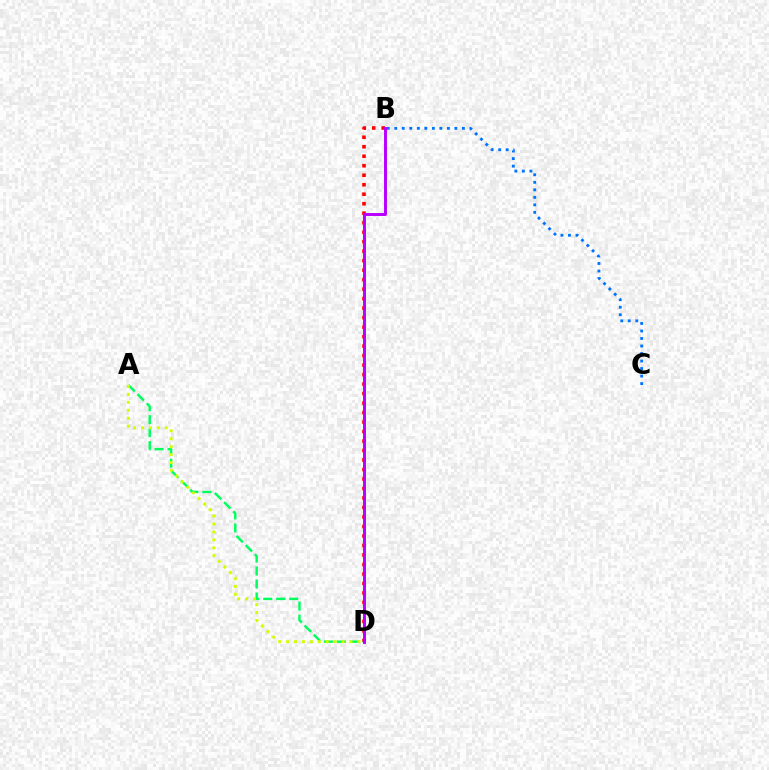{('B', 'D'): [{'color': '#ff0000', 'line_style': 'dotted', 'thickness': 2.58}, {'color': '#b900ff', 'line_style': 'solid', 'thickness': 2.12}], ('B', 'C'): [{'color': '#0074ff', 'line_style': 'dotted', 'thickness': 2.04}], ('A', 'D'): [{'color': '#00ff5c', 'line_style': 'dashed', 'thickness': 1.76}, {'color': '#d1ff00', 'line_style': 'dotted', 'thickness': 2.15}]}